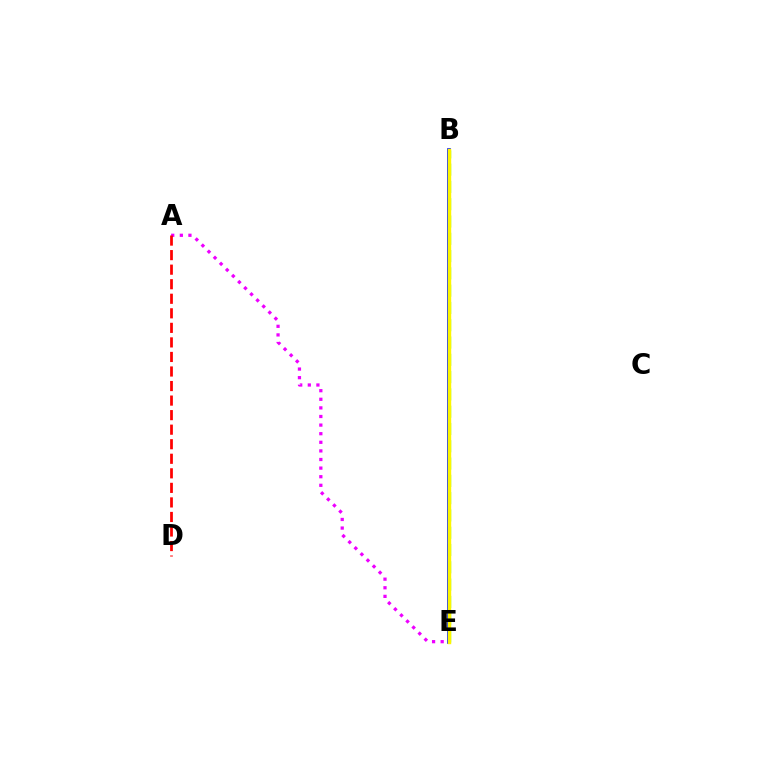{('B', 'E'): [{'color': '#08ff00', 'line_style': 'dashed', 'thickness': 2.35}, {'color': '#00fff6', 'line_style': 'solid', 'thickness': 1.63}, {'color': '#0010ff', 'line_style': 'solid', 'thickness': 2.64}, {'color': '#fcf500', 'line_style': 'solid', 'thickness': 2.46}], ('A', 'E'): [{'color': '#ee00ff', 'line_style': 'dotted', 'thickness': 2.34}], ('A', 'D'): [{'color': '#ff0000', 'line_style': 'dashed', 'thickness': 1.98}]}